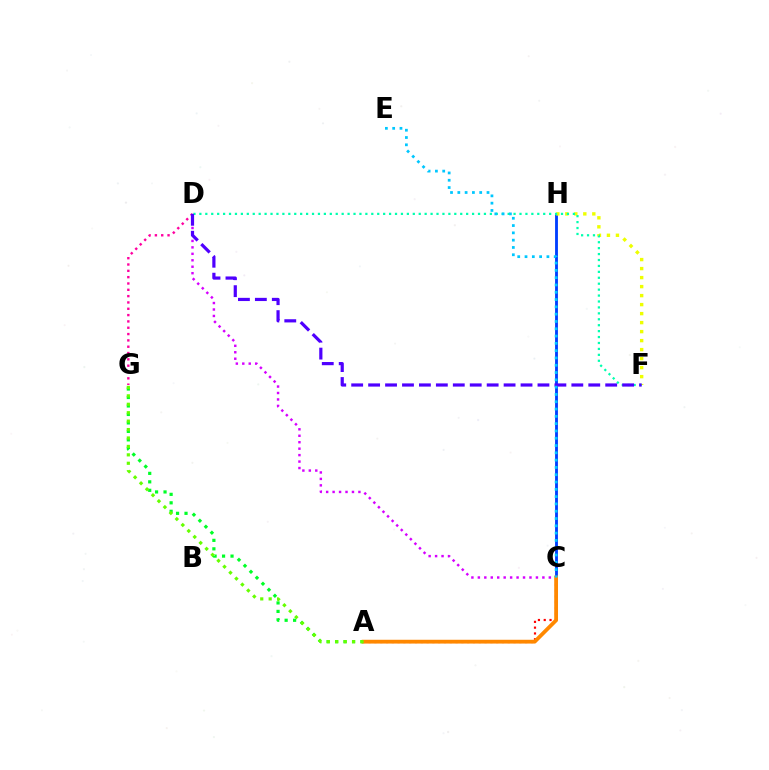{('A', 'C'): [{'color': '#ff0000', 'line_style': 'dotted', 'thickness': 1.57}, {'color': '#ff8800', 'line_style': 'solid', 'thickness': 2.73}], ('C', 'H'): [{'color': '#003fff', 'line_style': 'solid', 'thickness': 2.05}], ('F', 'H'): [{'color': '#eeff00', 'line_style': 'dotted', 'thickness': 2.45}], ('C', 'D'): [{'color': '#d600ff', 'line_style': 'dotted', 'thickness': 1.75}], ('A', 'G'): [{'color': '#00ff27', 'line_style': 'dotted', 'thickness': 2.3}, {'color': '#66ff00', 'line_style': 'dotted', 'thickness': 2.29}], ('D', 'F'): [{'color': '#00ffaf', 'line_style': 'dotted', 'thickness': 1.61}, {'color': '#4f00ff', 'line_style': 'dashed', 'thickness': 2.3}], ('D', 'G'): [{'color': '#ff00a0', 'line_style': 'dotted', 'thickness': 1.72}], ('C', 'E'): [{'color': '#00c7ff', 'line_style': 'dotted', 'thickness': 1.98}]}